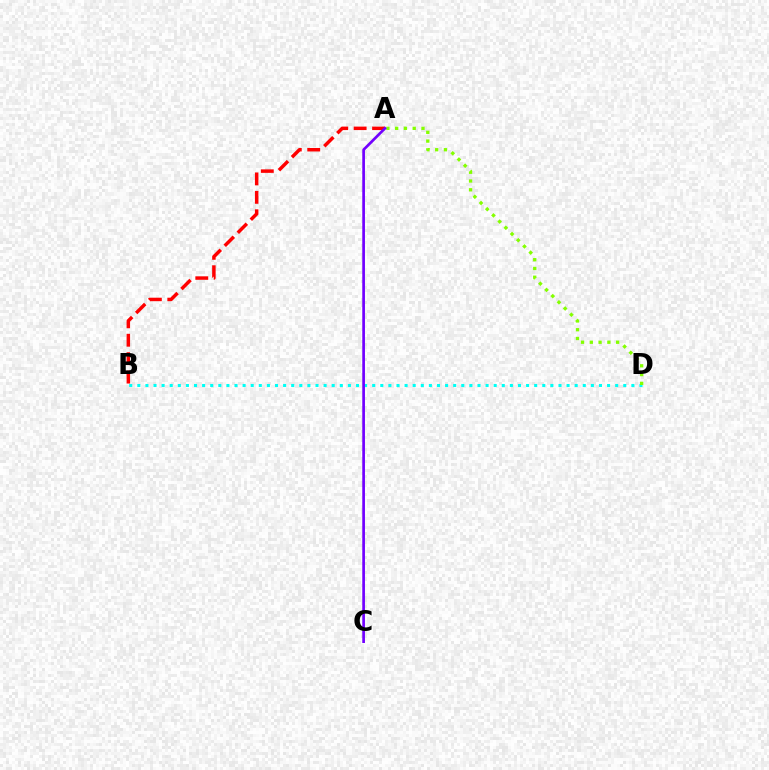{('A', 'B'): [{'color': '#ff0000', 'line_style': 'dashed', 'thickness': 2.5}], ('B', 'D'): [{'color': '#00fff6', 'line_style': 'dotted', 'thickness': 2.2}], ('A', 'D'): [{'color': '#84ff00', 'line_style': 'dotted', 'thickness': 2.38}], ('A', 'C'): [{'color': '#7200ff', 'line_style': 'solid', 'thickness': 1.94}]}